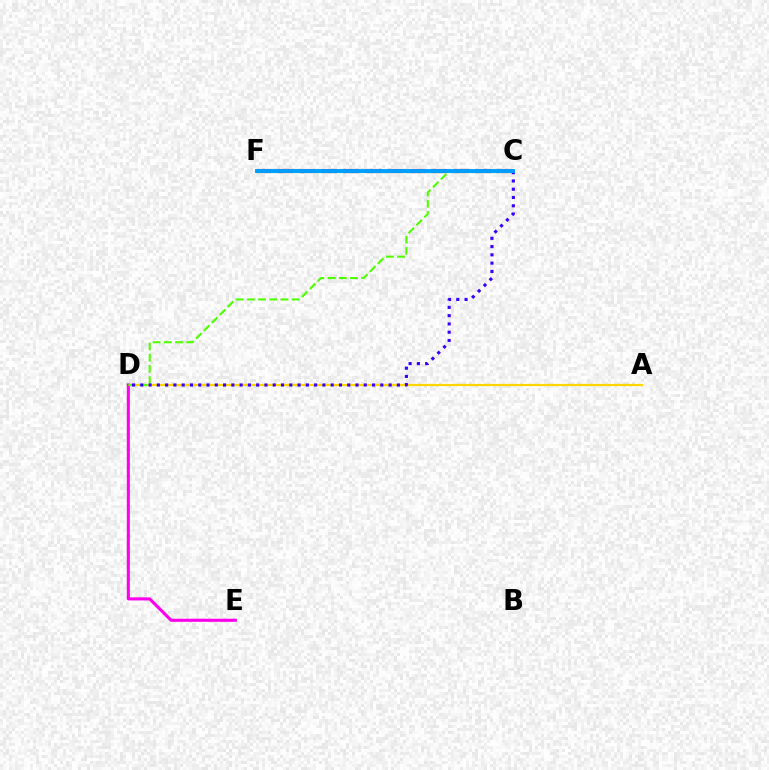{('A', 'D'): [{'color': '#ffd500', 'line_style': 'solid', 'thickness': 1.61}], ('C', 'F'): [{'color': '#00ff86', 'line_style': 'solid', 'thickness': 2.31}, {'color': '#ff0000', 'line_style': 'dashed', 'thickness': 2.99}, {'color': '#009eff', 'line_style': 'solid', 'thickness': 2.8}], ('D', 'E'): [{'color': '#ff00ed', 'line_style': 'solid', 'thickness': 2.23}], ('C', 'D'): [{'color': '#4fff00', 'line_style': 'dashed', 'thickness': 1.52}, {'color': '#3700ff', 'line_style': 'dotted', 'thickness': 2.25}]}